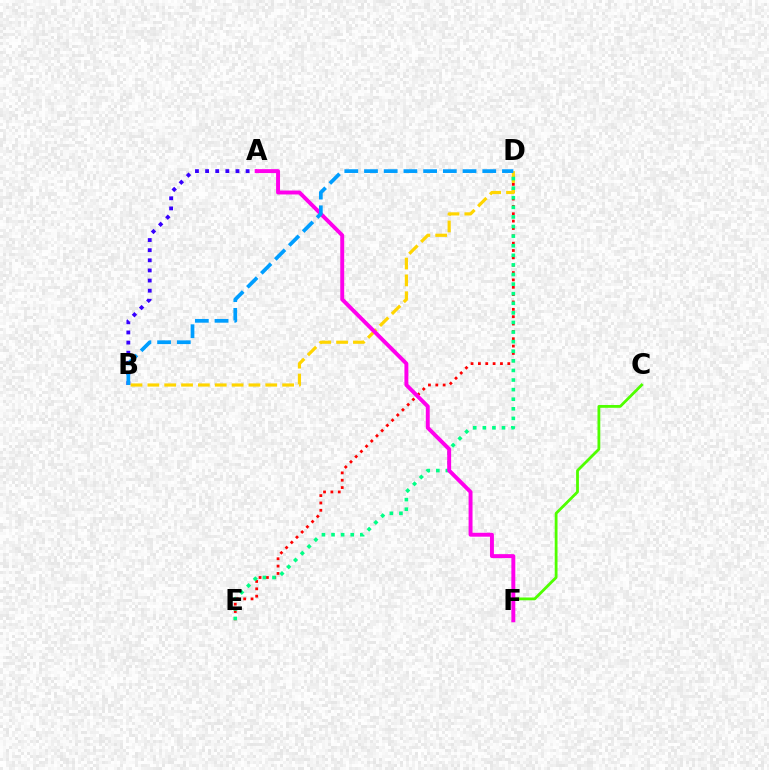{('C', 'F'): [{'color': '#4fff00', 'line_style': 'solid', 'thickness': 2.02}], ('D', 'E'): [{'color': '#ff0000', 'line_style': 'dotted', 'thickness': 2.0}, {'color': '#00ff86', 'line_style': 'dotted', 'thickness': 2.61}], ('A', 'B'): [{'color': '#3700ff', 'line_style': 'dotted', 'thickness': 2.75}], ('B', 'D'): [{'color': '#ffd500', 'line_style': 'dashed', 'thickness': 2.29}, {'color': '#009eff', 'line_style': 'dashed', 'thickness': 2.68}], ('A', 'F'): [{'color': '#ff00ed', 'line_style': 'solid', 'thickness': 2.83}]}